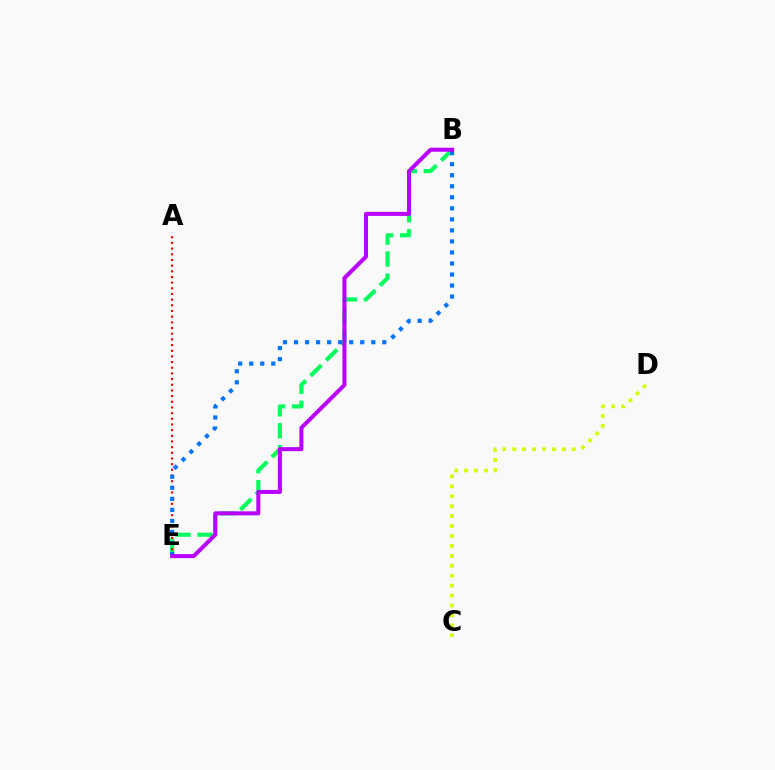{('C', 'D'): [{'color': '#d1ff00', 'line_style': 'dotted', 'thickness': 2.7}], ('B', 'E'): [{'color': '#00ff5c', 'line_style': 'dashed', 'thickness': 2.98}, {'color': '#0074ff', 'line_style': 'dotted', 'thickness': 3.0}, {'color': '#b900ff', 'line_style': 'solid', 'thickness': 2.89}], ('A', 'E'): [{'color': '#ff0000', 'line_style': 'dotted', 'thickness': 1.54}]}